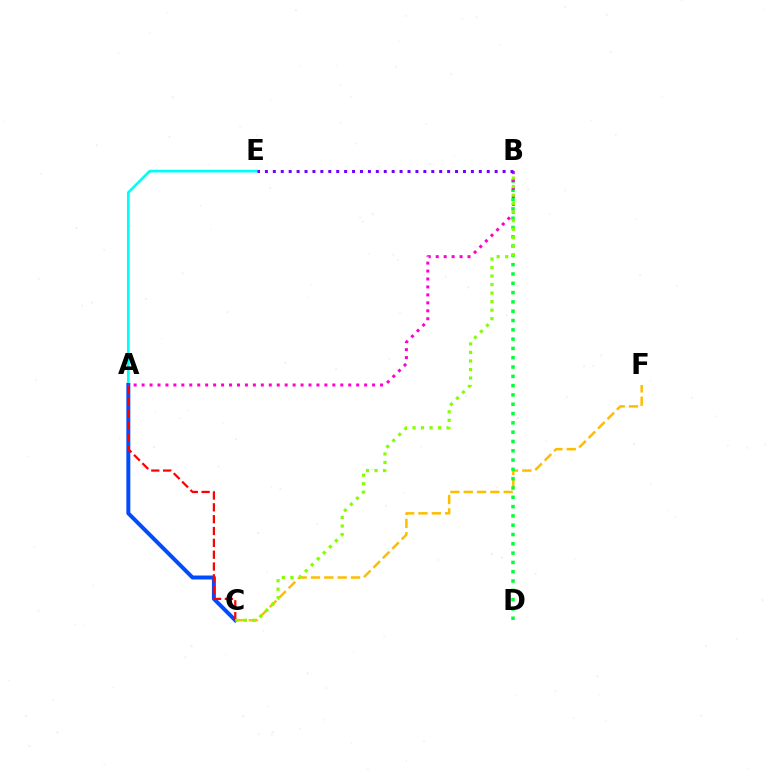{('C', 'F'): [{'color': '#ffbd00', 'line_style': 'dashed', 'thickness': 1.81}], ('B', 'D'): [{'color': '#00ff39', 'line_style': 'dotted', 'thickness': 2.53}], ('A', 'E'): [{'color': '#00fff6', 'line_style': 'solid', 'thickness': 1.97}], ('A', 'C'): [{'color': '#004bff', 'line_style': 'solid', 'thickness': 2.85}, {'color': '#ff0000', 'line_style': 'dashed', 'thickness': 1.61}], ('A', 'B'): [{'color': '#ff00cf', 'line_style': 'dotted', 'thickness': 2.16}], ('B', 'C'): [{'color': '#84ff00', 'line_style': 'dotted', 'thickness': 2.32}], ('B', 'E'): [{'color': '#7200ff', 'line_style': 'dotted', 'thickness': 2.15}]}